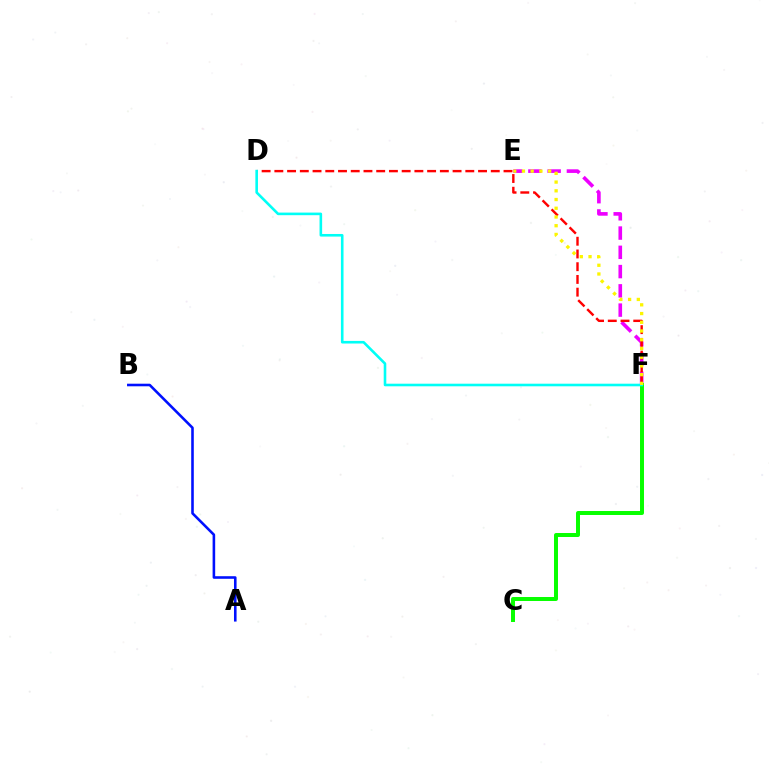{('E', 'F'): [{'color': '#ee00ff', 'line_style': 'dashed', 'thickness': 2.62}, {'color': '#fcf500', 'line_style': 'dotted', 'thickness': 2.37}], ('C', 'F'): [{'color': '#08ff00', 'line_style': 'solid', 'thickness': 2.86}], ('D', 'F'): [{'color': '#ff0000', 'line_style': 'dashed', 'thickness': 1.73}, {'color': '#00fff6', 'line_style': 'solid', 'thickness': 1.87}], ('A', 'B'): [{'color': '#0010ff', 'line_style': 'solid', 'thickness': 1.86}]}